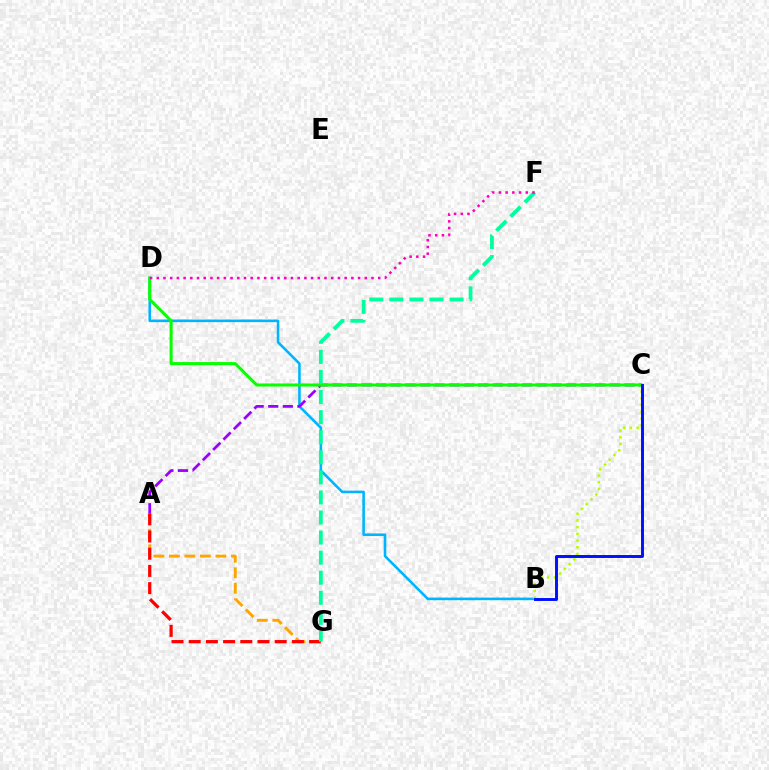{('B', 'D'): [{'color': '#00b5ff', 'line_style': 'solid', 'thickness': 1.87}], ('A', 'C'): [{'color': '#9b00ff', 'line_style': 'dashed', 'thickness': 1.98}], ('B', 'C'): [{'color': '#b3ff00', 'line_style': 'dotted', 'thickness': 1.83}, {'color': '#0010ff', 'line_style': 'solid', 'thickness': 2.11}], ('C', 'D'): [{'color': '#08ff00', 'line_style': 'solid', 'thickness': 2.2}], ('A', 'G'): [{'color': '#ffa500', 'line_style': 'dashed', 'thickness': 2.11}, {'color': '#ff0000', 'line_style': 'dashed', 'thickness': 2.34}], ('F', 'G'): [{'color': '#00ff9d', 'line_style': 'dashed', 'thickness': 2.73}], ('D', 'F'): [{'color': '#ff00bd', 'line_style': 'dotted', 'thickness': 1.82}]}